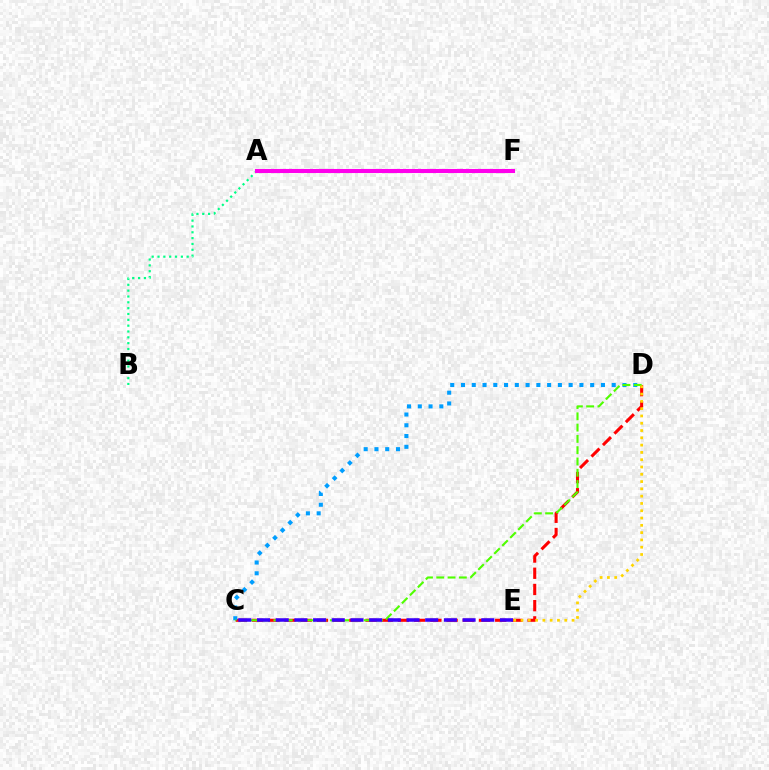{('C', 'D'): [{'color': '#ff0000', 'line_style': 'dashed', 'thickness': 2.2}, {'color': '#009eff', 'line_style': 'dotted', 'thickness': 2.92}, {'color': '#4fff00', 'line_style': 'dashed', 'thickness': 1.53}], ('A', 'B'): [{'color': '#00ff86', 'line_style': 'dotted', 'thickness': 1.59}], ('A', 'F'): [{'color': '#ff00ed', 'line_style': 'solid', 'thickness': 2.93}], ('C', 'E'): [{'color': '#3700ff', 'line_style': 'dashed', 'thickness': 2.54}], ('D', 'E'): [{'color': '#ffd500', 'line_style': 'dotted', 'thickness': 1.98}]}